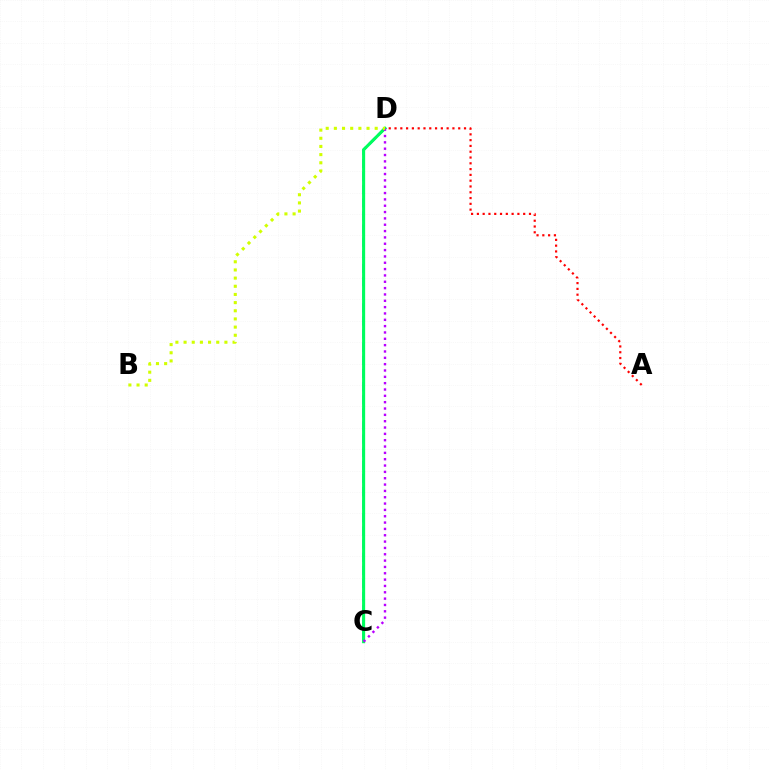{('A', 'D'): [{'color': '#ff0000', 'line_style': 'dotted', 'thickness': 1.57}], ('C', 'D'): [{'color': '#0074ff', 'line_style': 'dashed', 'thickness': 1.78}, {'color': '#00ff5c', 'line_style': 'solid', 'thickness': 2.22}, {'color': '#b900ff', 'line_style': 'dotted', 'thickness': 1.72}], ('B', 'D'): [{'color': '#d1ff00', 'line_style': 'dotted', 'thickness': 2.22}]}